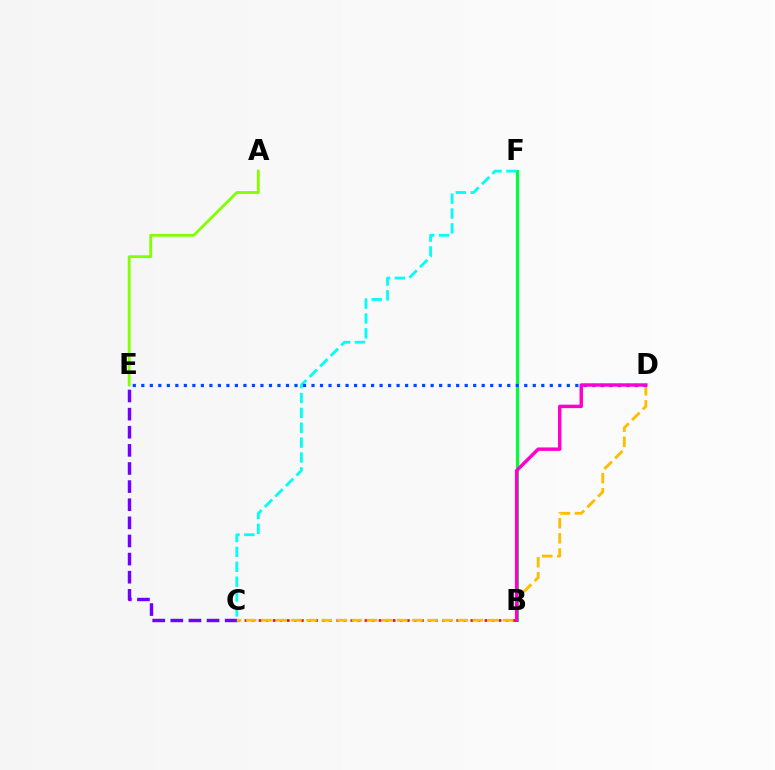{('A', 'E'): [{'color': '#84ff00', 'line_style': 'solid', 'thickness': 2.03}], ('C', 'E'): [{'color': '#7200ff', 'line_style': 'dashed', 'thickness': 2.46}], ('B', 'F'): [{'color': '#00ff39', 'line_style': 'solid', 'thickness': 2.23}], ('B', 'C'): [{'color': '#ff0000', 'line_style': 'dotted', 'thickness': 1.92}], ('C', 'D'): [{'color': '#ffbd00', 'line_style': 'dashed', 'thickness': 2.05}], ('C', 'F'): [{'color': '#00fff6', 'line_style': 'dashed', 'thickness': 2.02}], ('D', 'E'): [{'color': '#004bff', 'line_style': 'dotted', 'thickness': 2.31}], ('B', 'D'): [{'color': '#ff00cf', 'line_style': 'solid', 'thickness': 2.48}]}